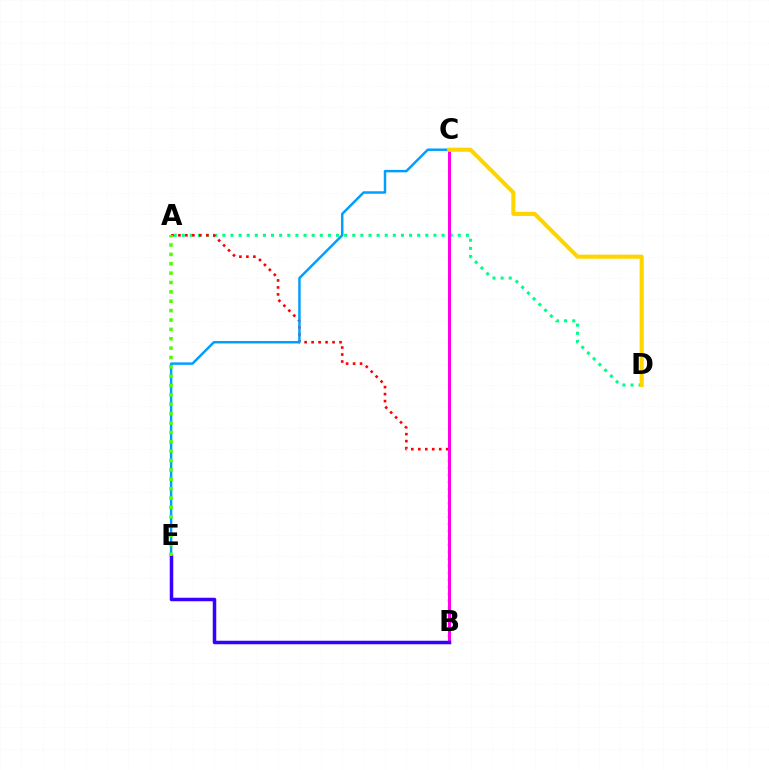{('A', 'D'): [{'color': '#00ff86', 'line_style': 'dotted', 'thickness': 2.21}], ('A', 'B'): [{'color': '#ff0000', 'line_style': 'dotted', 'thickness': 1.9}], ('B', 'C'): [{'color': '#ff00ed', 'line_style': 'solid', 'thickness': 2.17}], ('C', 'E'): [{'color': '#009eff', 'line_style': 'solid', 'thickness': 1.78}], ('B', 'E'): [{'color': '#3700ff', 'line_style': 'solid', 'thickness': 2.52}], ('C', 'D'): [{'color': '#ffd500', 'line_style': 'solid', 'thickness': 2.94}], ('A', 'E'): [{'color': '#4fff00', 'line_style': 'dotted', 'thickness': 2.55}]}